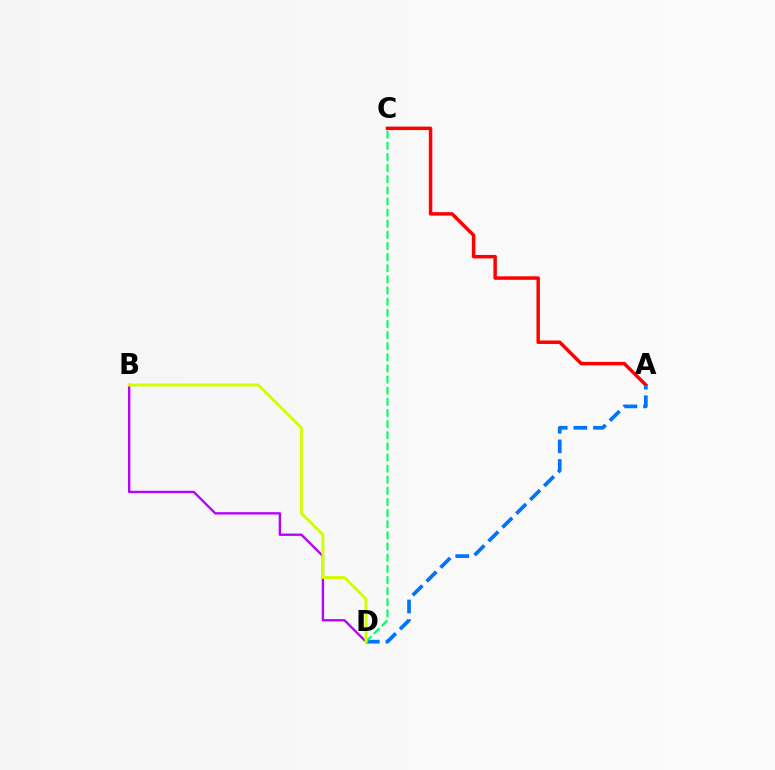{('B', 'D'): [{'color': '#b900ff', 'line_style': 'solid', 'thickness': 1.7}, {'color': '#d1ff00', 'line_style': 'solid', 'thickness': 2.1}], ('A', 'C'): [{'color': '#ff0000', 'line_style': 'solid', 'thickness': 2.5}], ('A', 'D'): [{'color': '#0074ff', 'line_style': 'dashed', 'thickness': 2.66}], ('C', 'D'): [{'color': '#00ff5c', 'line_style': 'dashed', 'thickness': 1.51}]}